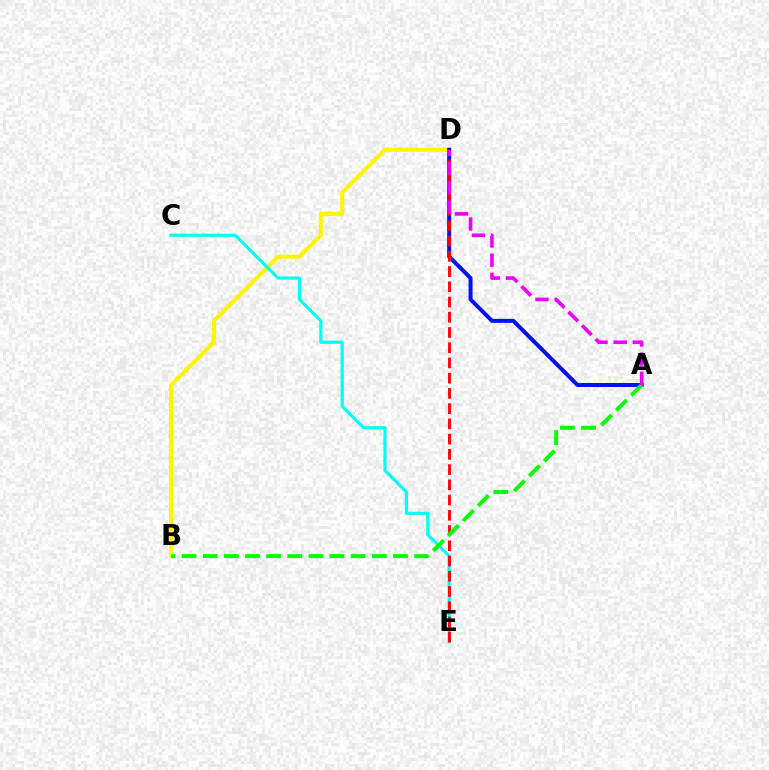{('B', 'D'): [{'color': '#fcf500', 'line_style': 'solid', 'thickness': 2.92}], ('A', 'D'): [{'color': '#0010ff', 'line_style': 'solid', 'thickness': 2.86}, {'color': '#ee00ff', 'line_style': 'dashed', 'thickness': 2.61}], ('C', 'E'): [{'color': '#00fff6', 'line_style': 'solid', 'thickness': 2.3}], ('D', 'E'): [{'color': '#ff0000', 'line_style': 'dashed', 'thickness': 2.07}], ('A', 'B'): [{'color': '#08ff00', 'line_style': 'dashed', 'thickness': 2.87}]}